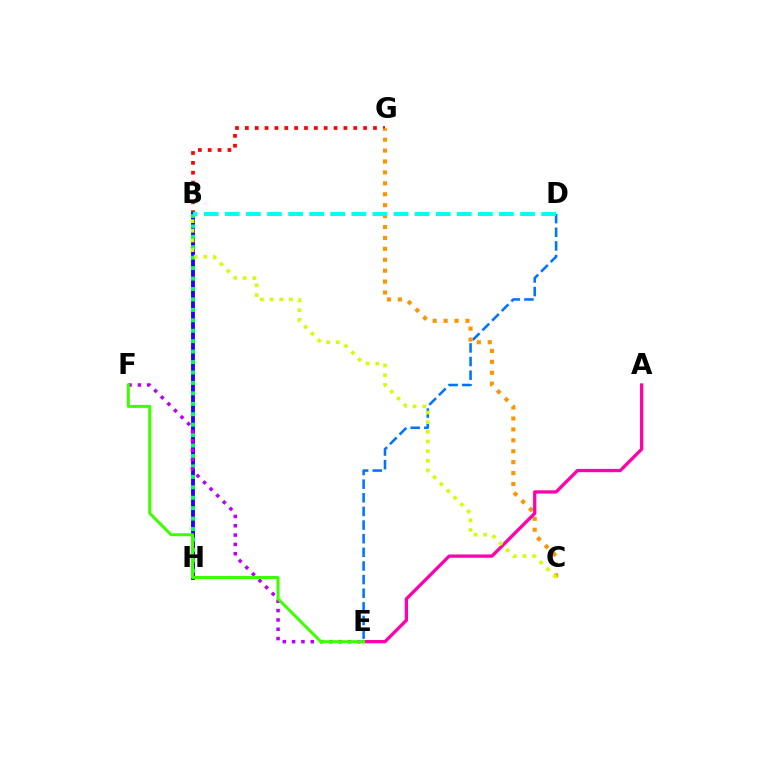{('B', 'G'): [{'color': '#ff0000', 'line_style': 'dotted', 'thickness': 2.68}], ('D', 'E'): [{'color': '#0074ff', 'line_style': 'dashed', 'thickness': 1.85}], ('B', 'H'): [{'color': '#2500ff', 'line_style': 'solid', 'thickness': 2.77}, {'color': '#00ff5c', 'line_style': 'dotted', 'thickness': 2.84}], ('E', 'F'): [{'color': '#b900ff', 'line_style': 'dotted', 'thickness': 2.53}, {'color': '#3dff00', 'line_style': 'solid', 'thickness': 2.16}], ('C', 'G'): [{'color': '#ff9400', 'line_style': 'dotted', 'thickness': 2.97}], ('A', 'E'): [{'color': '#ff00ac', 'line_style': 'solid', 'thickness': 2.36}], ('B', 'D'): [{'color': '#00fff6', 'line_style': 'dashed', 'thickness': 2.86}], ('B', 'C'): [{'color': '#d1ff00', 'line_style': 'dotted', 'thickness': 2.62}]}